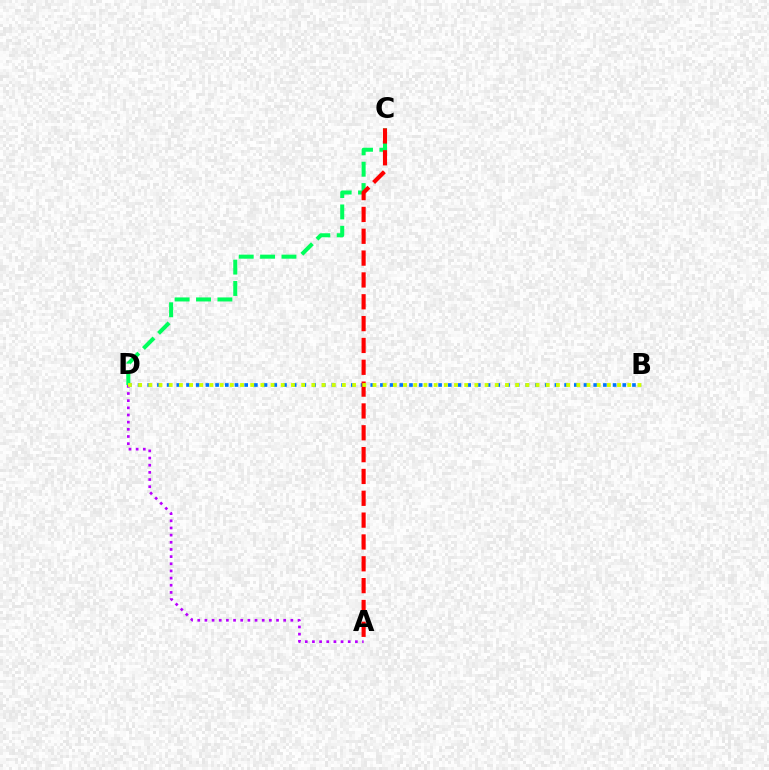{('C', 'D'): [{'color': '#00ff5c', 'line_style': 'dashed', 'thickness': 2.9}], ('A', 'D'): [{'color': '#b900ff', 'line_style': 'dotted', 'thickness': 1.95}], ('B', 'D'): [{'color': '#0074ff', 'line_style': 'dotted', 'thickness': 2.63}, {'color': '#d1ff00', 'line_style': 'dotted', 'thickness': 2.77}], ('A', 'C'): [{'color': '#ff0000', 'line_style': 'dashed', 'thickness': 2.97}]}